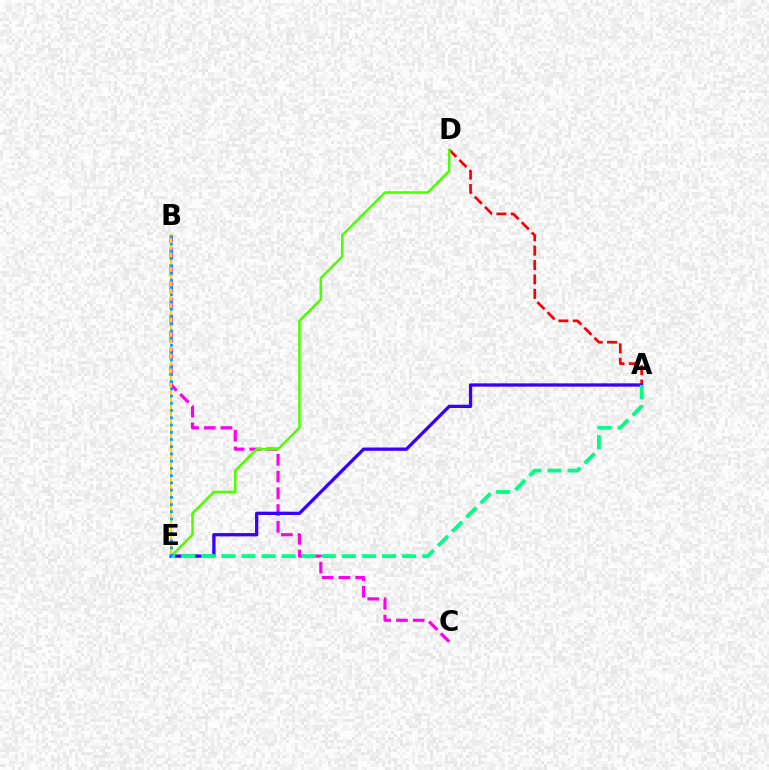{('B', 'C'): [{'color': '#ff00ed', 'line_style': 'dashed', 'thickness': 2.27}], ('B', 'E'): [{'color': '#ffd500', 'line_style': 'solid', 'thickness': 1.54}, {'color': '#009eff', 'line_style': 'dotted', 'thickness': 1.97}], ('A', 'D'): [{'color': '#ff0000', 'line_style': 'dashed', 'thickness': 1.95}], ('D', 'E'): [{'color': '#4fff00', 'line_style': 'solid', 'thickness': 1.82}], ('A', 'E'): [{'color': '#3700ff', 'line_style': 'solid', 'thickness': 2.37}, {'color': '#00ff86', 'line_style': 'dashed', 'thickness': 2.73}]}